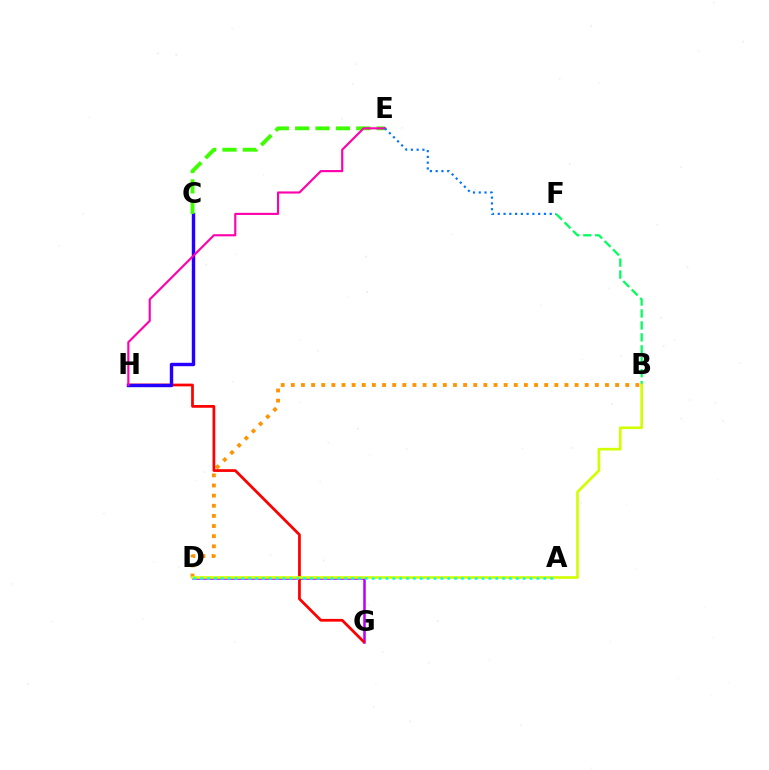{('D', 'G'): [{'color': '#b900ff', 'line_style': 'solid', 'thickness': 1.82}], ('B', 'D'): [{'color': '#ff9400', 'line_style': 'dotted', 'thickness': 2.75}, {'color': '#d1ff00', 'line_style': 'solid', 'thickness': 1.91}], ('B', 'F'): [{'color': '#00ff5c', 'line_style': 'dashed', 'thickness': 1.62}], ('G', 'H'): [{'color': '#ff0000', 'line_style': 'solid', 'thickness': 1.98}], ('C', 'H'): [{'color': '#2500ff', 'line_style': 'solid', 'thickness': 2.45}], ('C', 'E'): [{'color': '#3dff00', 'line_style': 'dashed', 'thickness': 2.77}], ('E', 'H'): [{'color': '#ff00ac', 'line_style': 'solid', 'thickness': 1.54}], ('A', 'D'): [{'color': '#00fff6', 'line_style': 'dotted', 'thickness': 1.86}], ('E', 'F'): [{'color': '#0074ff', 'line_style': 'dotted', 'thickness': 1.57}]}